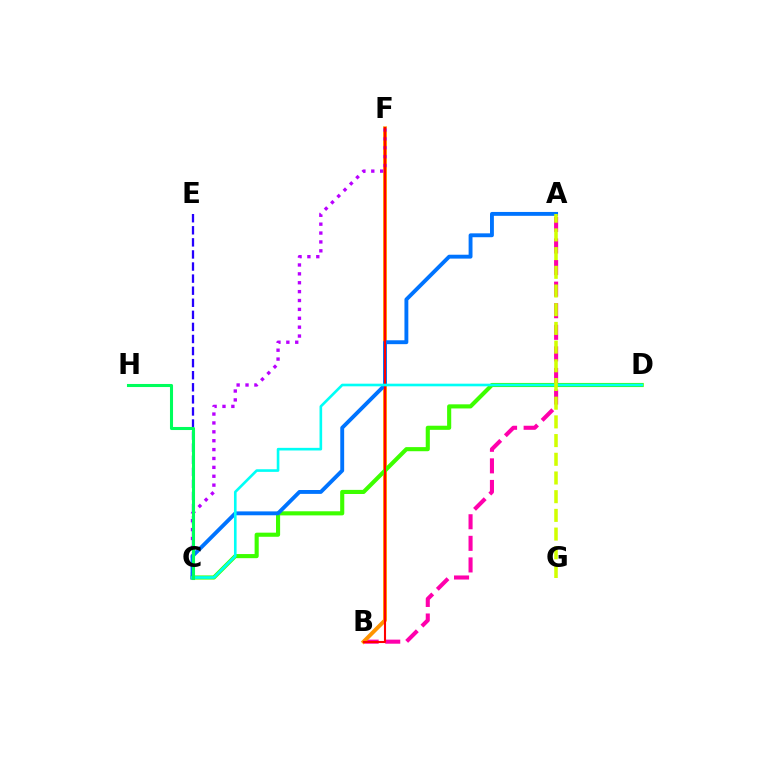{('A', 'B'): [{'color': '#ff00ac', 'line_style': 'dashed', 'thickness': 2.93}], ('B', 'F'): [{'color': '#ff9400', 'line_style': 'solid', 'thickness': 2.83}, {'color': '#ff0000', 'line_style': 'solid', 'thickness': 1.5}], ('C', 'F'): [{'color': '#b900ff', 'line_style': 'dotted', 'thickness': 2.41}], ('C', 'D'): [{'color': '#3dff00', 'line_style': 'solid', 'thickness': 2.96}, {'color': '#00fff6', 'line_style': 'solid', 'thickness': 1.89}], ('A', 'C'): [{'color': '#0074ff', 'line_style': 'solid', 'thickness': 2.79}], ('C', 'E'): [{'color': '#2500ff', 'line_style': 'dashed', 'thickness': 1.64}], ('A', 'G'): [{'color': '#d1ff00', 'line_style': 'dashed', 'thickness': 2.54}], ('C', 'H'): [{'color': '#00ff5c', 'line_style': 'solid', 'thickness': 2.21}]}